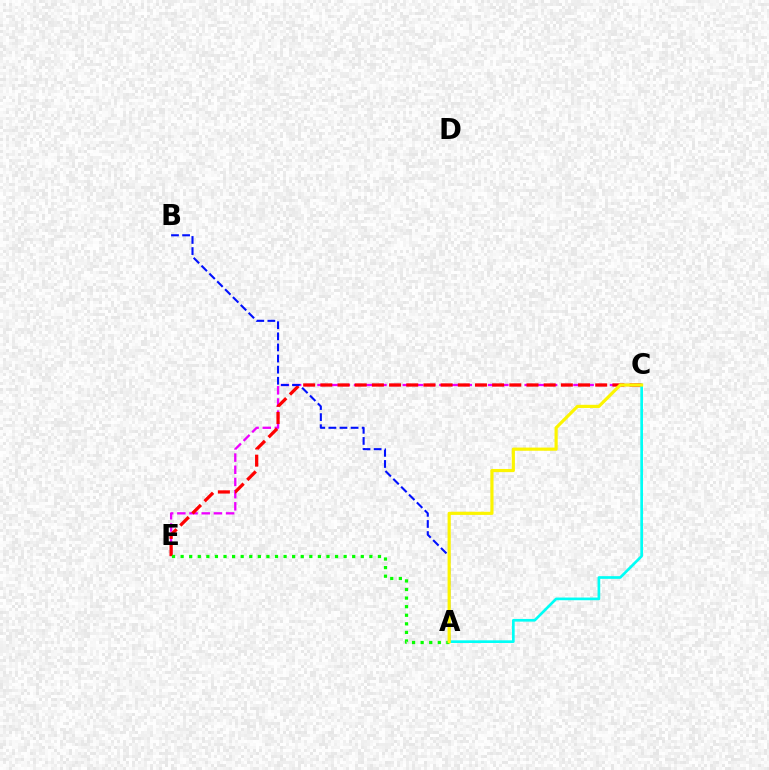{('C', 'E'): [{'color': '#ee00ff', 'line_style': 'dashed', 'thickness': 1.66}, {'color': '#ff0000', 'line_style': 'dashed', 'thickness': 2.33}], ('A', 'B'): [{'color': '#0010ff', 'line_style': 'dashed', 'thickness': 1.51}], ('A', 'E'): [{'color': '#08ff00', 'line_style': 'dotted', 'thickness': 2.33}], ('A', 'C'): [{'color': '#00fff6', 'line_style': 'solid', 'thickness': 1.93}, {'color': '#fcf500', 'line_style': 'solid', 'thickness': 2.28}]}